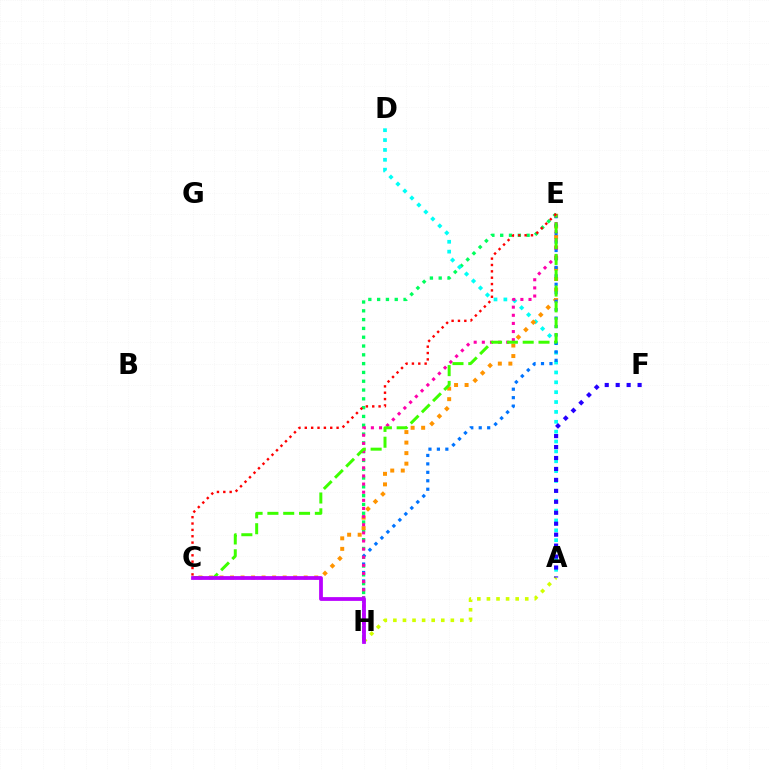{('E', 'H'): [{'color': '#00ff5c', 'line_style': 'dotted', 'thickness': 2.39}, {'color': '#0074ff', 'line_style': 'dotted', 'thickness': 2.3}, {'color': '#ff00ac', 'line_style': 'dotted', 'thickness': 2.21}], ('A', 'D'): [{'color': '#00fff6', 'line_style': 'dotted', 'thickness': 2.68}], ('C', 'E'): [{'color': '#ff9400', 'line_style': 'dotted', 'thickness': 2.86}, {'color': '#3dff00', 'line_style': 'dashed', 'thickness': 2.15}, {'color': '#ff0000', 'line_style': 'dotted', 'thickness': 1.73}], ('A', 'H'): [{'color': '#d1ff00', 'line_style': 'dotted', 'thickness': 2.6}], ('C', 'H'): [{'color': '#b900ff', 'line_style': 'solid', 'thickness': 2.71}], ('A', 'F'): [{'color': '#2500ff', 'line_style': 'dotted', 'thickness': 2.98}]}